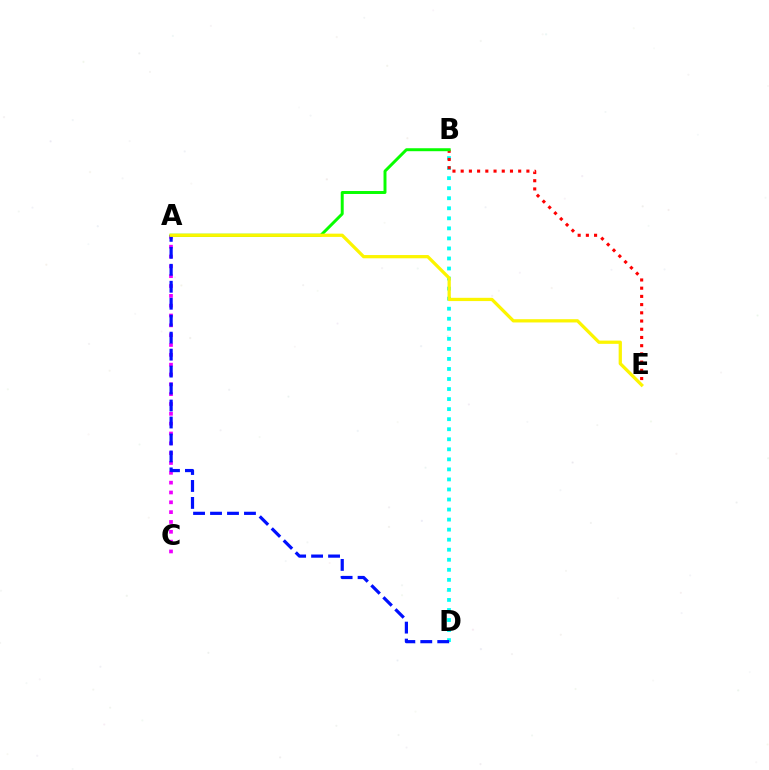{('B', 'D'): [{'color': '#00fff6', 'line_style': 'dotted', 'thickness': 2.73}], ('A', 'C'): [{'color': '#ee00ff', 'line_style': 'dotted', 'thickness': 2.67}], ('B', 'E'): [{'color': '#ff0000', 'line_style': 'dotted', 'thickness': 2.23}], ('A', 'B'): [{'color': '#08ff00', 'line_style': 'solid', 'thickness': 2.13}], ('A', 'D'): [{'color': '#0010ff', 'line_style': 'dashed', 'thickness': 2.31}], ('A', 'E'): [{'color': '#fcf500', 'line_style': 'solid', 'thickness': 2.34}]}